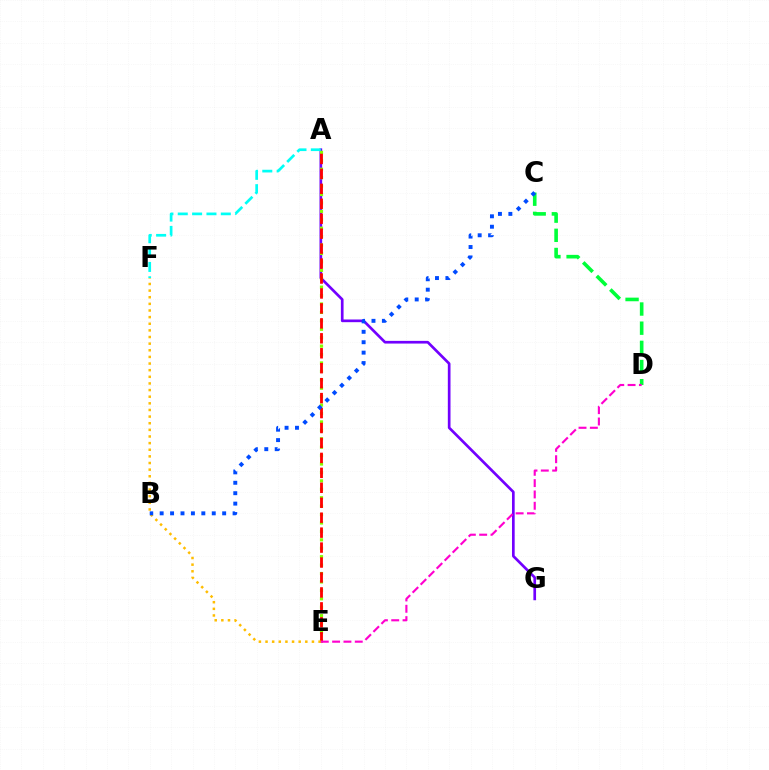{('A', 'G'): [{'color': '#7200ff', 'line_style': 'solid', 'thickness': 1.93}], ('C', 'D'): [{'color': '#00ff39', 'line_style': 'dashed', 'thickness': 2.6}], ('A', 'E'): [{'color': '#84ff00', 'line_style': 'dotted', 'thickness': 2.29}, {'color': '#ff0000', 'line_style': 'dashed', 'thickness': 2.03}], ('E', 'F'): [{'color': '#ffbd00', 'line_style': 'dotted', 'thickness': 1.8}], ('D', 'E'): [{'color': '#ff00cf', 'line_style': 'dashed', 'thickness': 1.54}], ('A', 'F'): [{'color': '#00fff6', 'line_style': 'dashed', 'thickness': 1.95}], ('B', 'C'): [{'color': '#004bff', 'line_style': 'dotted', 'thickness': 2.83}]}